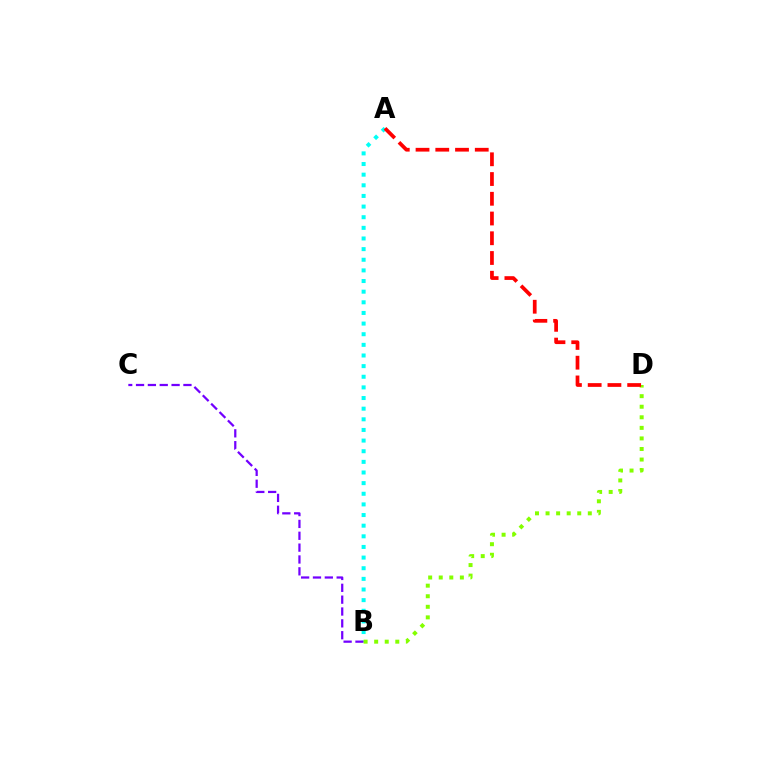{('A', 'B'): [{'color': '#00fff6', 'line_style': 'dotted', 'thickness': 2.89}], ('B', 'C'): [{'color': '#7200ff', 'line_style': 'dashed', 'thickness': 1.61}], ('B', 'D'): [{'color': '#84ff00', 'line_style': 'dotted', 'thickness': 2.87}], ('A', 'D'): [{'color': '#ff0000', 'line_style': 'dashed', 'thickness': 2.68}]}